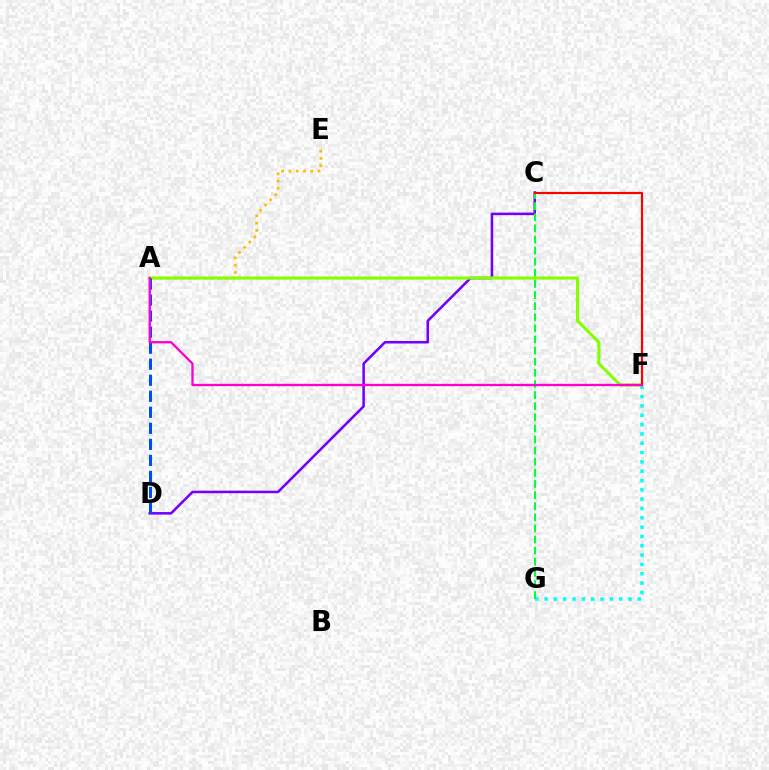{('C', 'D'): [{'color': '#7200ff', 'line_style': 'solid', 'thickness': 1.83}], ('F', 'G'): [{'color': '#00fff6', 'line_style': 'dotted', 'thickness': 2.53}], ('A', 'E'): [{'color': '#ffbd00', 'line_style': 'dotted', 'thickness': 1.98}], ('C', 'G'): [{'color': '#00ff39', 'line_style': 'dashed', 'thickness': 1.51}], ('A', 'F'): [{'color': '#84ff00', 'line_style': 'solid', 'thickness': 2.22}, {'color': '#ff00cf', 'line_style': 'solid', 'thickness': 1.67}], ('C', 'F'): [{'color': '#ff0000', 'line_style': 'solid', 'thickness': 1.56}], ('A', 'D'): [{'color': '#004bff', 'line_style': 'dashed', 'thickness': 2.18}]}